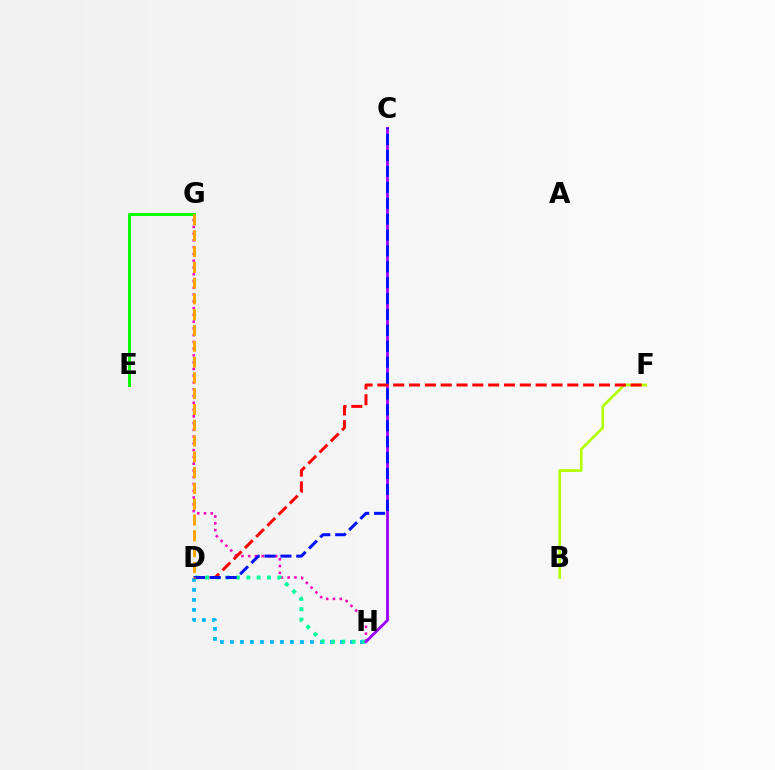{('G', 'H'): [{'color': '#ff00bd', 'line_style': 'dotted', 'thickness': 1.84}], ('D', 'H'): [{'color': '#00b5ff', 'line_style': 'dotted', 'thickness': 2.72}, {'color': '#00ff9d', 'line_style': 'dotted', 'thickness': 2.8}], ('C', 'H'): [{'color': '#9b00ff', 'line_style': 'solid', 'thickness': 2.02}], ('B', 'F'): [{'color': '#b3ff00', 'line_style': 'solid', 'thickness': 1.96}], ('D', 'F'): [{'color': '#ff0000', 'line_style': 'dashed', 'thickness': 2.15}], ('E', 'G'): [{'color': '#08ff00', 'line_style': 'solid', 'thickness': 2.13}], ('C', 'D'): [{'color': '#0010ff', 'line_style': 'dashed', 'thickness': 2.16}], ('D', 'G'): [{'color': '#ffa500', 'line_style': 'dashed', 'thickness': 2.15}]}